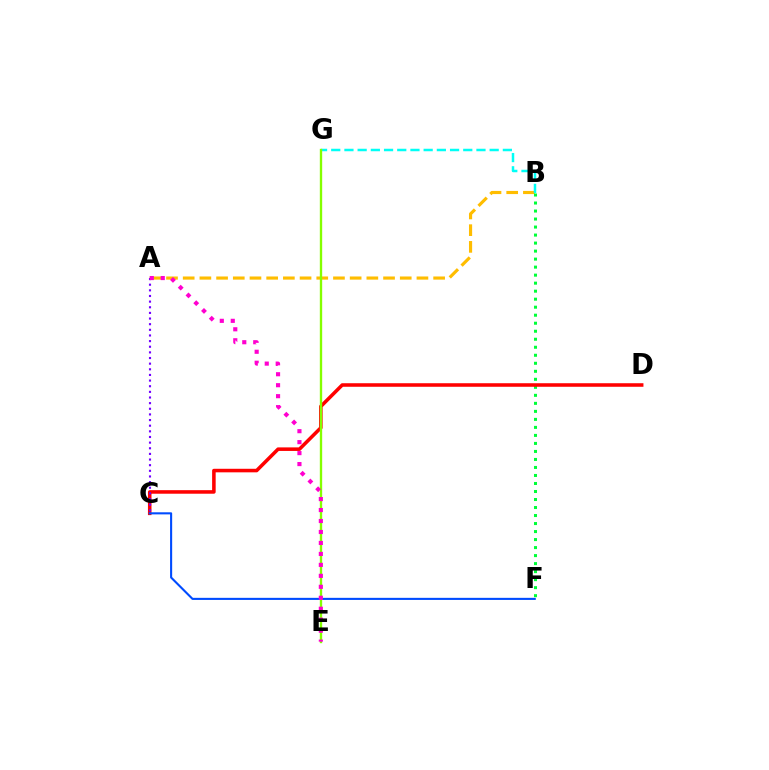{('A', 'B'): [{'color': '#ffbd00', 'line_style': 'dashed', 'thickness': 2.27}], ('B', 'G'): [{'color': '#00fff6', 'line_style': 'dashed', 'thickness': 1.79}], ('B', 'F'): [{'color': '#00ff39', 'line_style': 'dotted', 'thickness': 2.18}], ('C', 'D'): [{'color': '#ff0000', 'line_style': 'solid', 'thickness': 2.56}], ('A', 'C'): [{'color': '#7200ff', 'line_style': 'dotted', 'thickness': 1.53}], ('C', 'F'): [{'color': '#004bff', 'line_style': 'solid', 'thickness': 1.51}], ('E', 'G'): [{'color': '#84ff00', 'line_style': 'solid', 'thickness': 1.69}], ('A', 'E'): [{'color': '#ff00cf', 'line_style': 'dotted', 'thickness': 2.98}]}